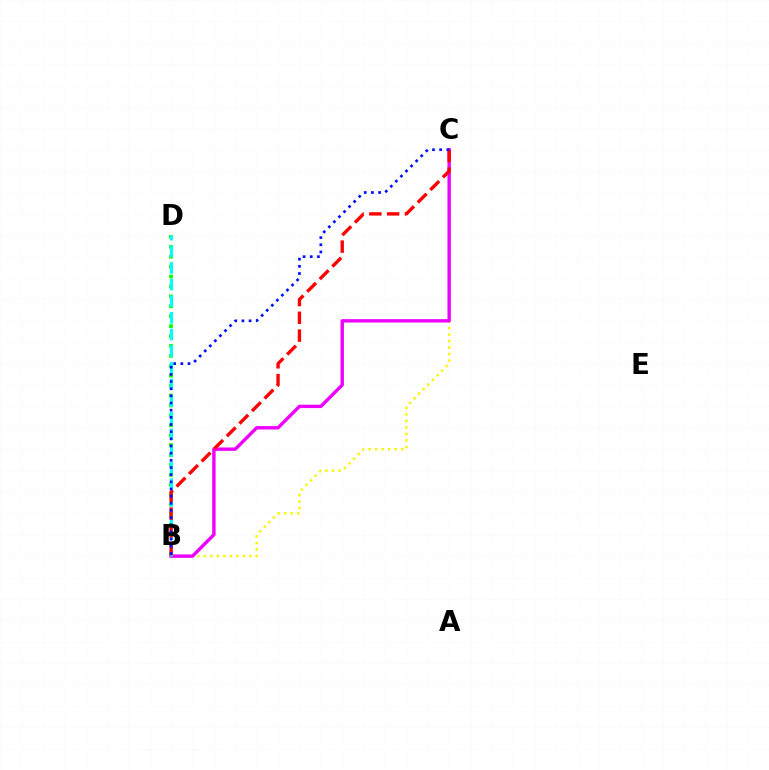{('B', 'C'): [{'color': '#fcf500', 'line_style': 'dotted', 'thickness': 1.77}, {'color': '#ee00ff', 'line_style': 'solid', 'thickness': 2.44}, {'color': '#ff0000', 'line_style': 'dashed', 'thickness': 2.42}, {'color': '#0010ff', 'line_style': 'dotted', 'thickness': 1.95}], ('B', 'D'): [{'color': '#08ff00', 'line_style': 'dotted', 'thickness': 2.69}, {'color': '#00fff6', 'line_style': 'dashed', 'thickness': 2.26}]}